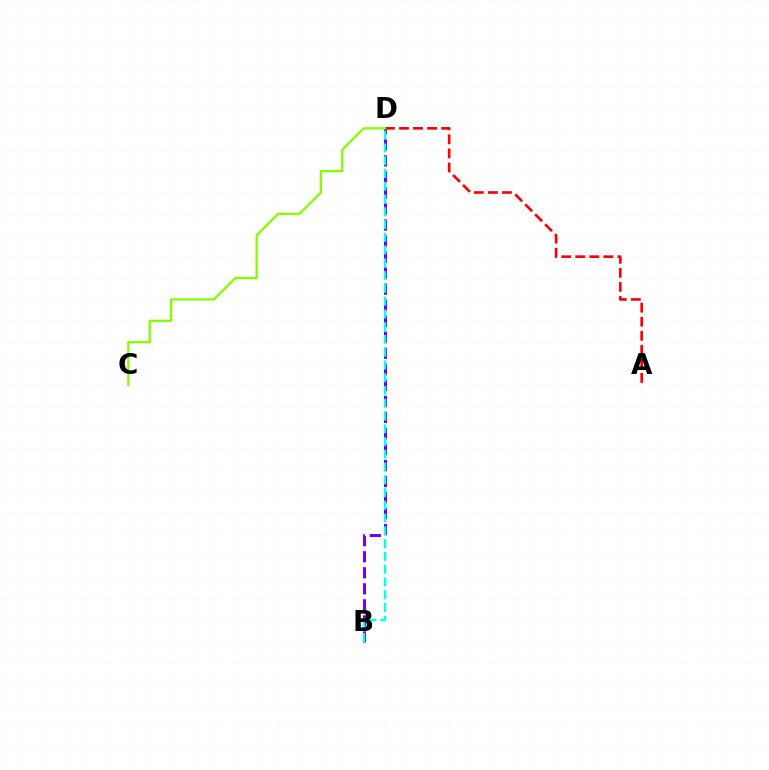{('B', 'D'): [{'color': '#7200ff', 'line_style': 'dashed', 'thickness': 2.18}, {'color': '#00fff6', 'line_style': 'dashed', 'thickness': 1.73}], ('A', 'D'): [{'color': '#ff0000', 'line_style': 'dashed', 'thickness': 1.91}], ('C', 'D'): [{'color': '#84ff00', 'line_style': 'solid', 'thickness': 1.64}]}